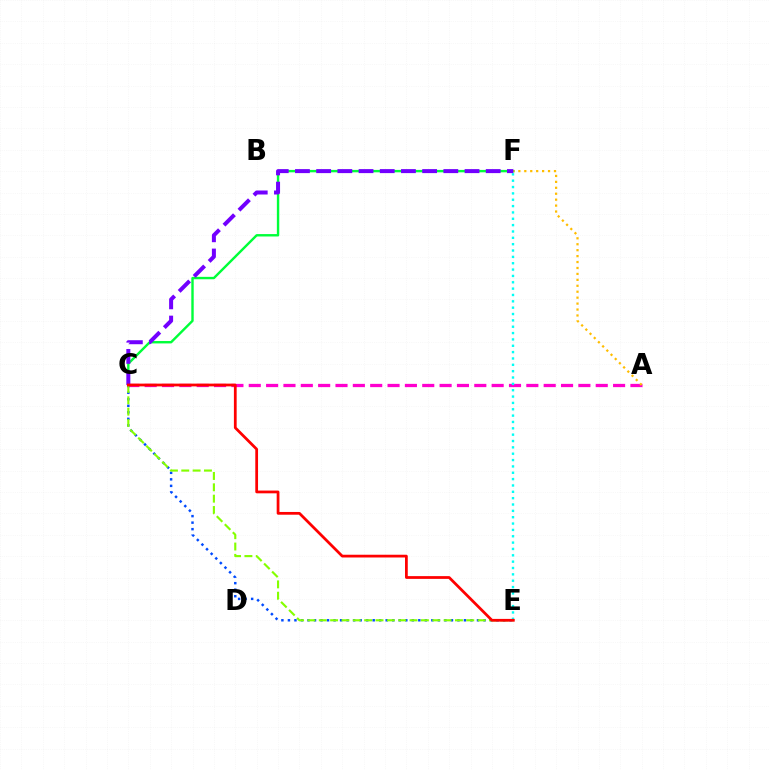{('C', 'F'): [{'color': '#00ff39', 'line_style': 'solid', 'thickness': 1.73}, {'color': '#7200ff', 'line_style': 'dashed', 'thickness': 2.88}], ('A', 'C'): [{'color': '#ff00cf', 'line_style': 'dashed', 'thickness': 2.36}], ('C', 'E'): [{'color': '#004bff', 'line_style': 'dotted', 'thickness': 1.77}, {'color': '#84ff00', 'line_style': 'dashed', 'thickness': 1.54}, {'color': '#ff0000', 'line_style': 'solid', 'thickness': 1.98}], ('A', 'F'): [{'color': '#ffbd00', 'line_style': 'dotted', 'thickness': 1.61}], ('E', 'F'): [{'color': '#00fff6', 'line_style': 'dotted', 'thickness': 1.73}]}